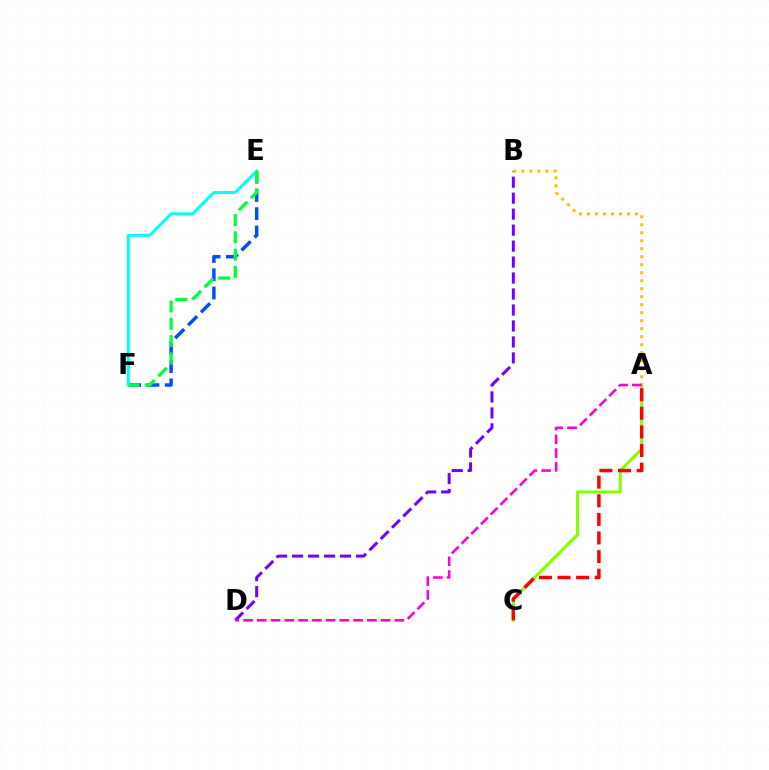{('B', 'D'): [{'color': '#7200ff', 'line_style': 'dashed', 'thickness': 2.17}], ('E', 'F'): [{'color': '#004bff', 'line_style': 'dashed', 'thickness': 2.48}, {'color': '#00fff6', 'line_style': 'solid', 'thickness': 2.18}, {'color': '#00ff39', 'line_style': 'dashed', 'thickness': 2.35}], ('A', 'C'): [{'color': '#84ff00', 'line_style': 'solid', 'thickness': 2.23}, {'color': '#ff0000', 'line_style': 'dashed', 'thickness': 2.53}], ('A', 'B'): [{'color': '#ffbd00', 'line_style': 'dotted', 'thickness': 2.17}], ('A', 'D'): [{'color': '#ff00cf', 'line_style': 'dashed', 'thickness': 1.87}]}